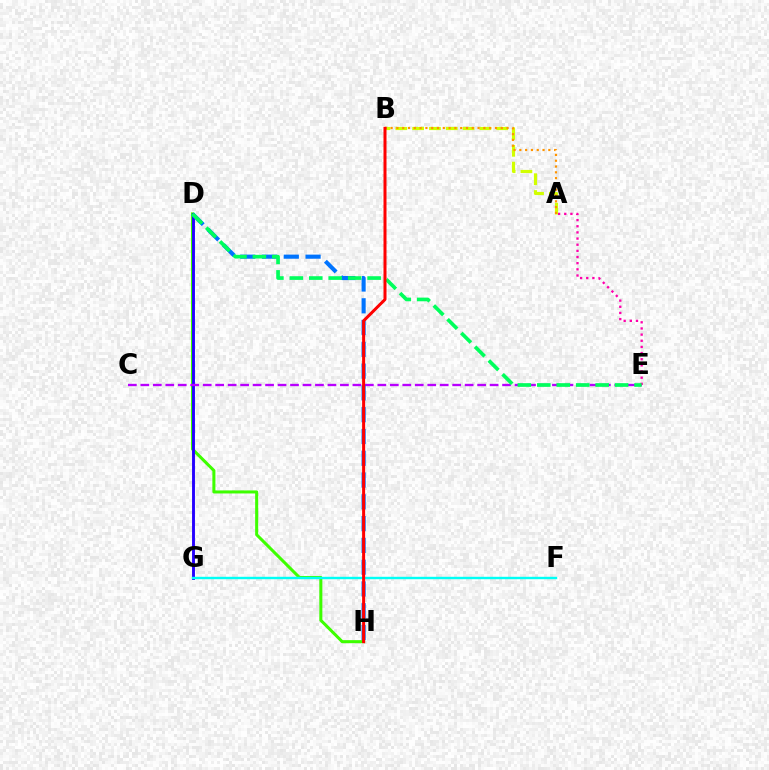{('D', 'H'): [{'color': '#3dff00', 'line_style': 'solid', 'thickness': 2.19}, {'color': '#0074ff', 'line_style': 'dashed', 'thickness': 2.96}], ('A', 'B'): [{'color': '#d1ff00', 'line_style': 'dashed', 'thickness': 2.28}, {'color': '#ff9400', 'line_style': 'dotted', 'thickness': 1.58}], ('D', 'G'): [{'color': '#2500ff', 'line_style': 'solid', 'thickness': 2.09}], ('F', 'G'): [{'color': '#00fff6', 'line_style': 'solid', 'thickness': 1.74}], ('C', 'E'): [{'color': '#b900ff', 'line_style': 'dashed', 'thickness': 1.69}], ('A', 'E'): [{'color': '#ff00ac', 'line_style': 'dotted', 'thickness': 1.67}], ('D', 'E'): [{'color': '#00ff5c', 'line_style': 'dashed', 'thickness': 2.64}], ('B', 'H'): [{'color': '#ff0000', 'line_style': 'solid', 'thickness': 2.16}]}